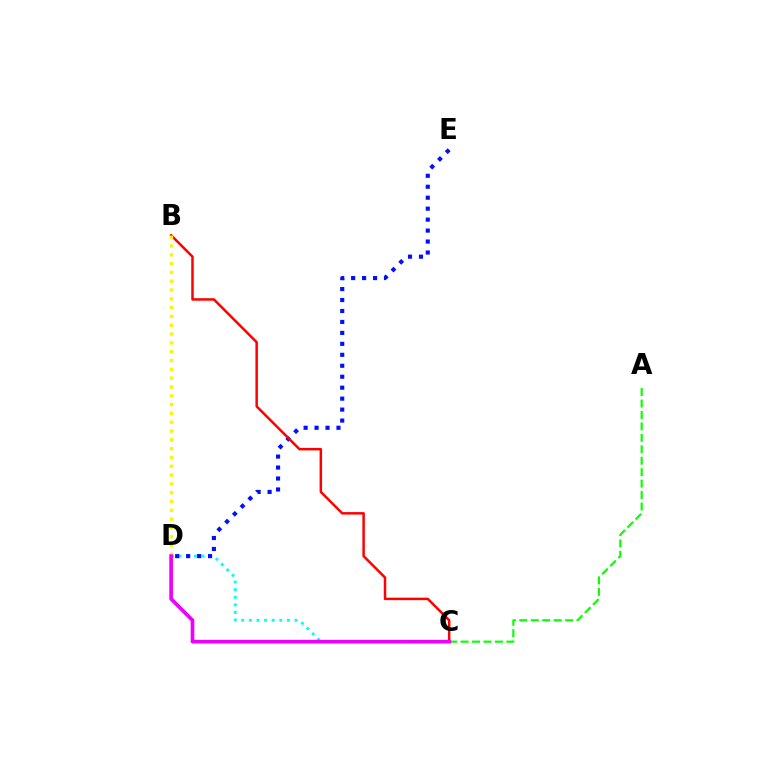{('A', 'C'): [{'color': '#08ff00', 'line_style': 'dashed', 'thickness': 1.55}], ('C', 'D'): [{'color': '#00fff6', 'line_style': 'dotted', 'thickness': 2.07}, {'color': '#ee00ff', 'line_style': 'solid', 'thickness': 2.66}], ('D', 'E'): [{'color': '#0010ff', 'line_style': 'dotted', 'thickness': 2.98}], ('B', 'C'): [{'color': '#ff0000', 'line_style': 'solid', 'thickness': 1.79}], ('B', 'D'): [{'color': '#fcf500', 'line_style': 'dotted', 'thickness': 2.39}]}